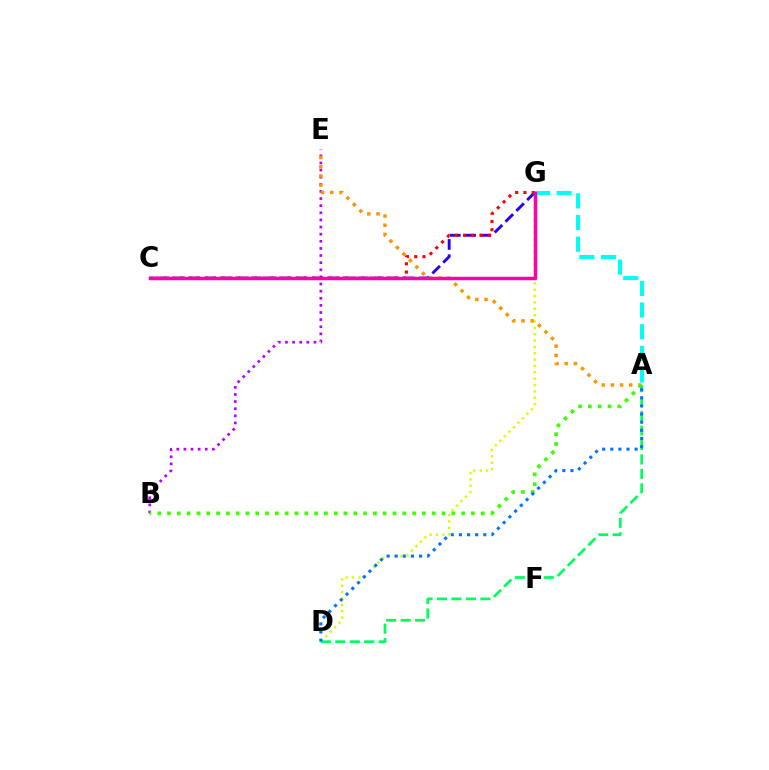{('D', 'G'): [{'color': '#d1ff00', 'line_style': 'dotted', 'thickness': 1.73}], ('B', 'E'): [{'color': '#b900ff', 'line_style': 'dotted', 'thickness': 1.93}], ('C', 'G'): [{'color': '#2500ff', 'line_style': 'dashed', 'thickness': 2.08}, {'color': '#ff0000', 'line_style': 'dotted', 'thickness': 2.24}, {'color': '#ff00ac', 'line_style': 'solid', 'thickness': 2.49}], ('A', 'E'): [{'color': '#ff9400', 'line_style': 'dotted', 'thickness': 2.49}], ('A', 'B'): [{'color': '#3dff00', 'line_style': 'dotted', 'thickness': 2.66}], ('A', 'D'): [{'color': '#00ff5c', 'line_style': 'dashed', 'thickness': 1.96}, {'color': '#0074ff', 'line_style': 'dotted', 'thickness': 2.21}], ('A', 'G'): [{'color': '#00fff6', 'line_style': 'dashed', 'thickness': 2.94}]}